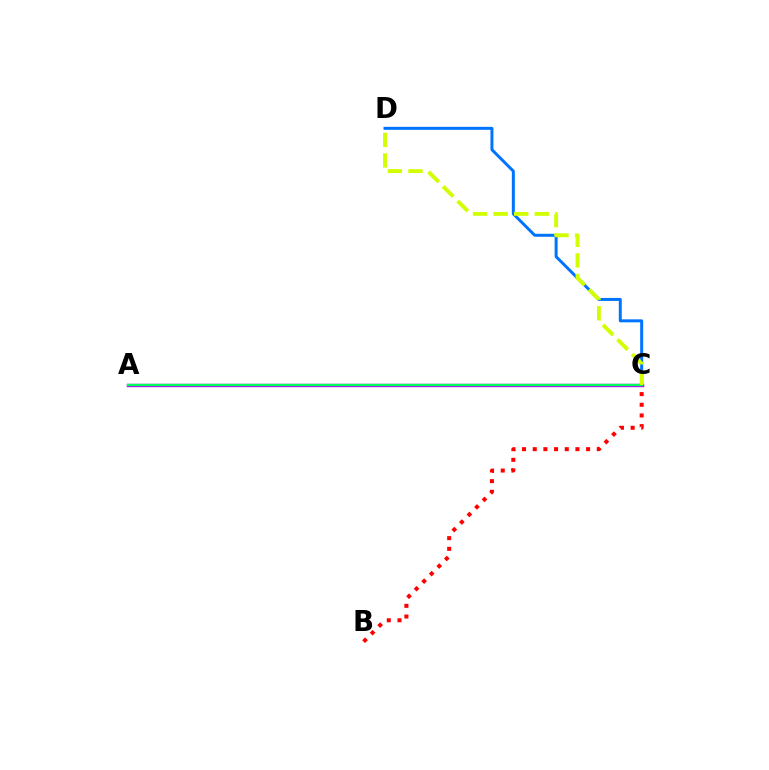{('C', 'D'): [{'color': '#0074ff', 'line_style': 'solid', 'thickness': 2.15}, {'color': '#d1ff00', 'line_style': 'dashed', 'thickness': 2.79}], ('A', 'C'): [{'color': '#b900ff', 'line_style': 'solid', 'thickness': 2.44}, {'color': '#00ff5c', 'line_style': 'solid', 'thickness': 1.67}], ('B', 'C'): [{'color': '#ff0000', 'line_style': 'dotted', 'thickness': 2.9}]}